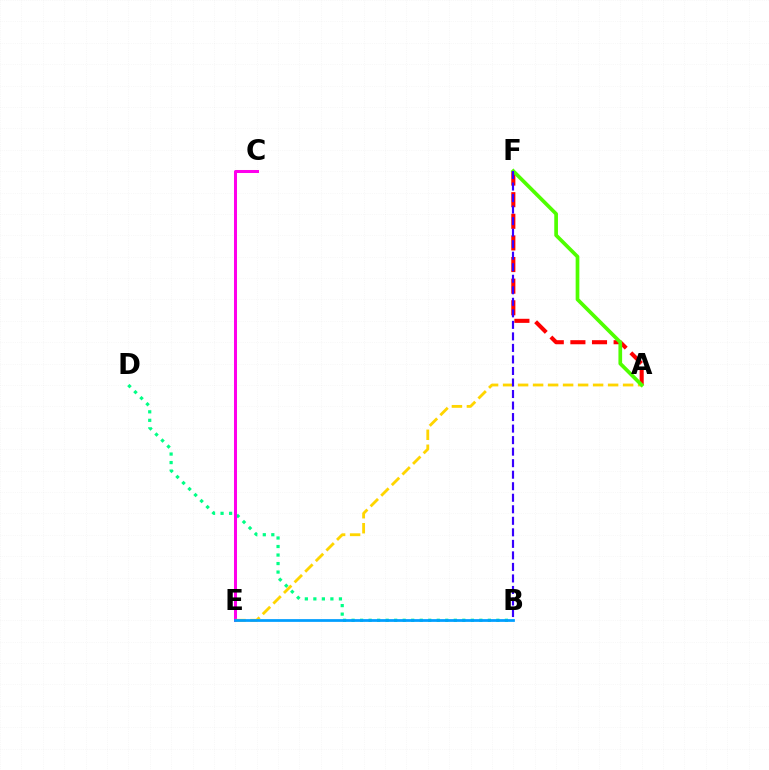{('B', 'D'): [{'color': '#00ff86', 'line_style': 'dotted', 'thickness': 2.31}], ('C', 'E'): [{'color': '#ff00ed', 'line_style': 'solid', 'thickness': 2.18}], ('A', 'F'): [{'color': '#ff0000', 'line_style': 'dashed', 'thickness': 2.94}, {'color': '#4fff00', 'line_style': 'solid', 'thickness': 2.66}], ('A', 'E'): [{'color': '#ffd500', 'line_style': 'dashed', 'thickness': 2.04}], ('B', 'F'): [{'color': '#3700ff', 'line_style': 'dashed', 'thickness': 1.57}], ('B', 'E'): [{'color': '#009eff', 'line_style': 'solid', 'thickness': 1.97}]}